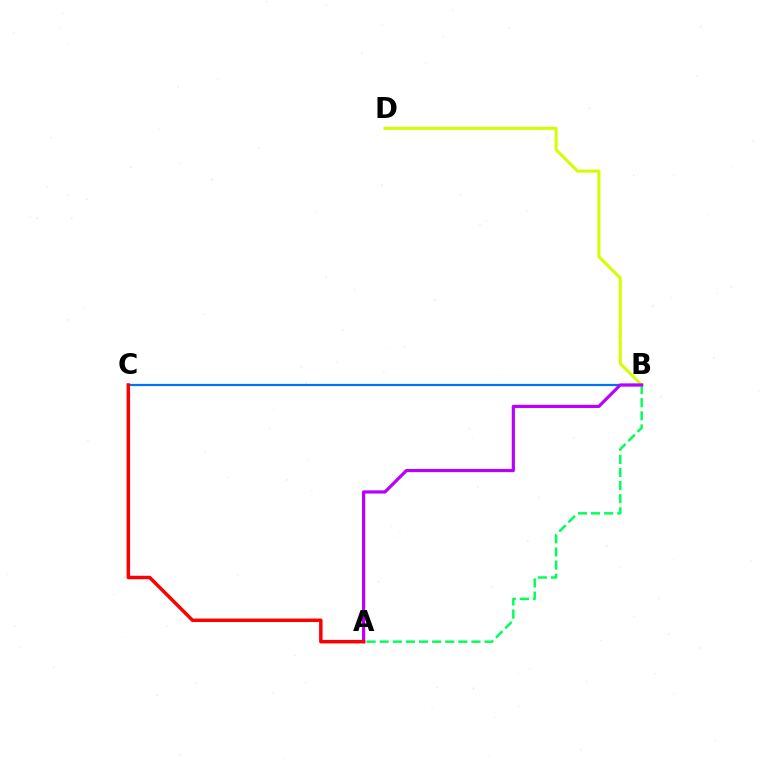{('B', 'C'): [{'color': '#0074ff', 'line_style': 'solid', 'thickness': 1.6}], ('A', 'B'): [{'color': '#00ff5c', 'line_style': 'dashed', 'thickness': 1.78}, {'color': '#b900ff', 'line_style': 'solid', 'thickness': 2.29}], ('B', 'D'): [{'color': '#d1ff00', 'line_style': 'solid', 'thickness': 2.18}], ('A', 'C'): [{'color': '#ff0000', 'line_style': 'solid', 'thickness': 2.5}]}